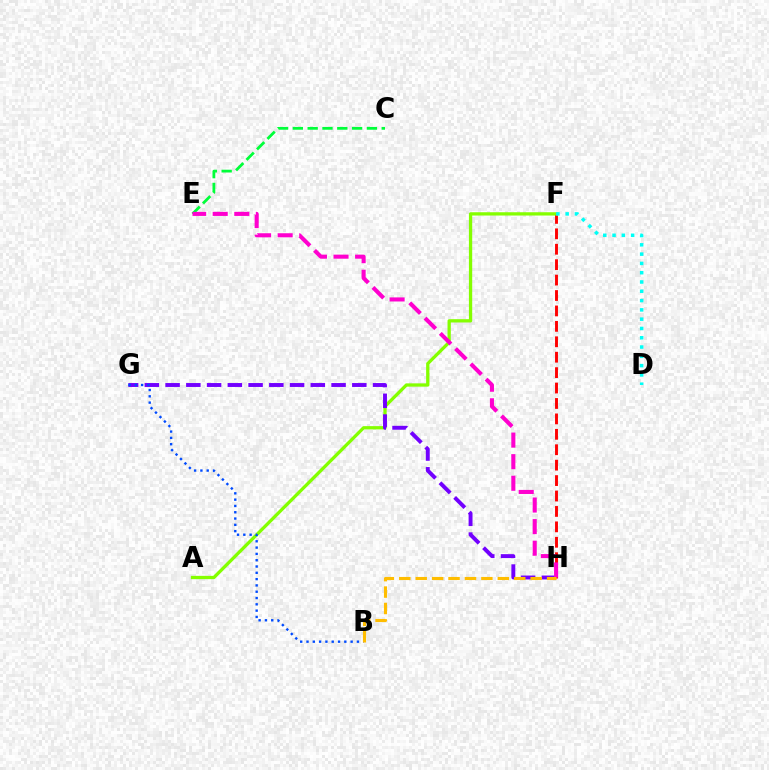{('F', 'H'): [{'color': '#ff0000', 'line_style': 'dashed', 'thickness': 2.1}], ('C', 'E'): [{'color': '#00ff39', 'line_style': 'dashed', 'thickness': 2.01}], ('A', 'F'): [{'color': '#84ff00', 'line_style': 'solid', 'thickness': 2.37}], ('G', 'H'): [{'color': '#7200ff', 'line_style': 'dashed', 'thickness': 2.82}], ('D', 'F'): [{'color': '#00fff6', 'line_style': 'dotted', 'thickness': 2.52}], ('B', 'G'): [{'color': '#004bff', 'line_style': 'dotted', 'thickness': 1.71}], ('E', 'H'): [{'color': '#ff00cf', 'line_style': 'dashed', 'thickness': 2.93}], ('B', 'H'): [{'color': '#ffbd00', 'line_style': 'dashed', 'thickness': 2.23}]}